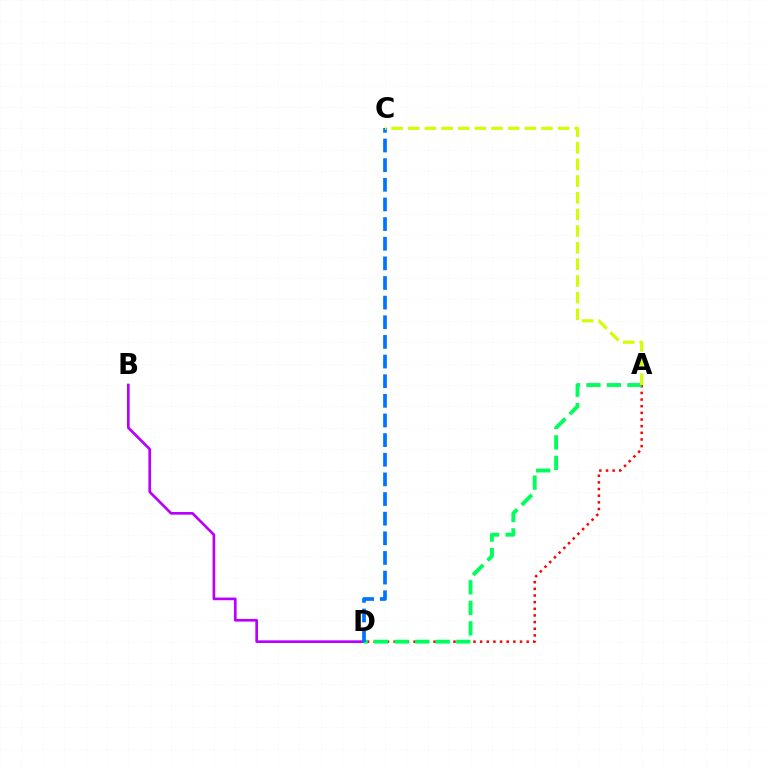{('B', 'D'): [{'color': '#b900ff', 'line_style': 'solid', 'thickness': 1.92}], ('A', 'D'): [{'color': '#ff0000', 'line_style': 'dotted', 'thickness': 1.81}, {'color': '#00ff5c', 'line_style': 'dashed', 'thickness': 2.79}], ('C', 'D'): [{'color': '#0074ff', 'line_style': 'dashed', 'thickness': 2.67}], ('A', 'C'): [{'color': '#d1ff00', 'line_style': 'dashed', 'thickness': 2.26}]}